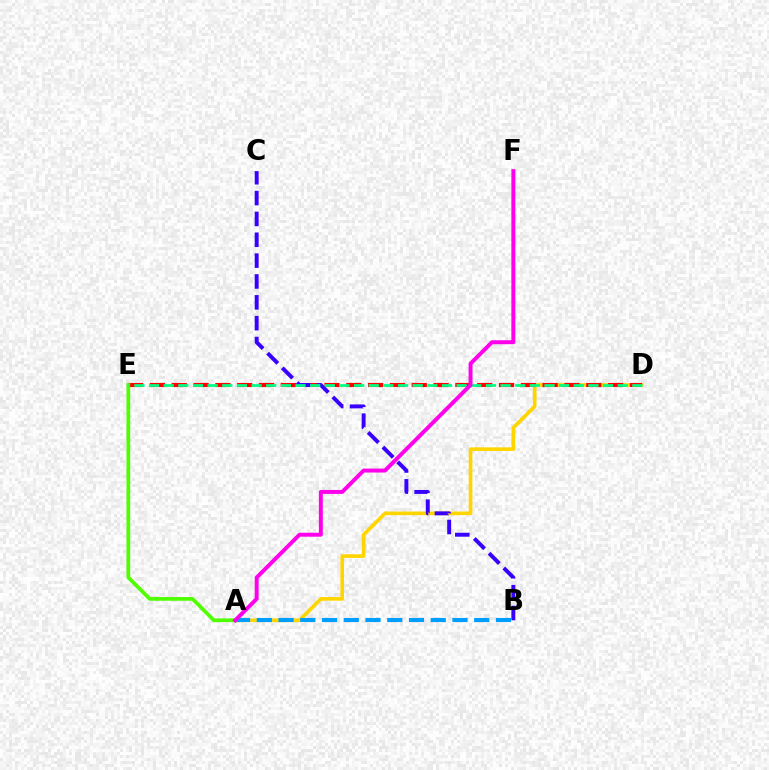{('A', 'D'): [{'color': '#ffd500', 'line_style': 'solid', 'thickness': 2.63}], ('A', 'B'): [{'color': '#009eff', 'line_style': 'dashed', 'thickness': 2.95}], ('D', 'E'): [{'color': '#ff0000', 'line_style': 'dashed', 'thickness': 2.96}, {'color': '#00ff86', 'line_style': 'dashed', 'thickness': 1.99}], ('B', 'C'): [{'color': '#3700ff', 'line_style': 'dashed', 'thickness': 2.83}], ('A', 'E'): [{'color': '#4fff00', 'line_style': 'solid', 'thickness': 2.67}], ('A', 'F'): [{'color': '#ff00ed', 'line_style': 'solid', 'thickness': 2.84}]}